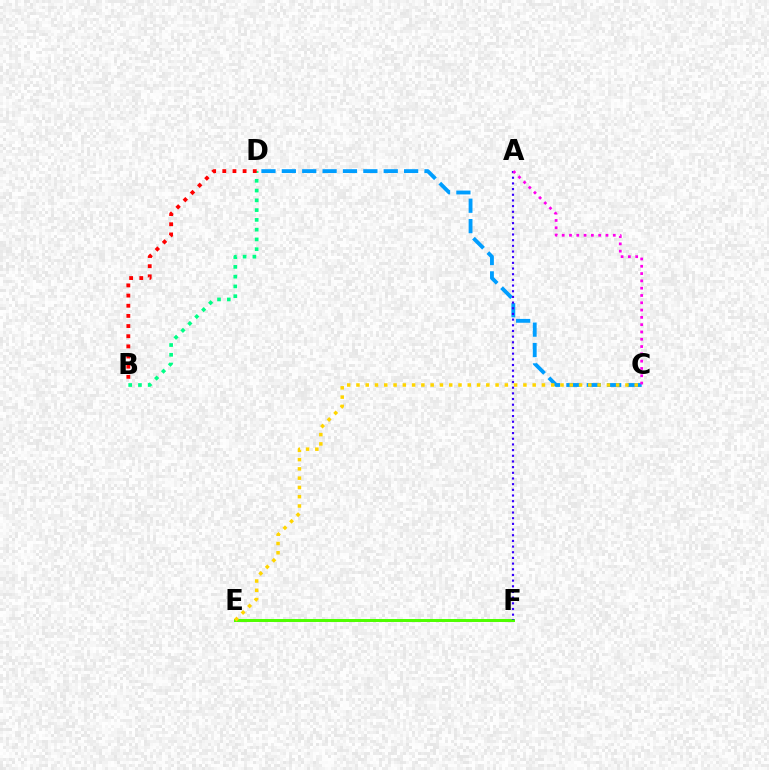{('E', 'F'): [{'color': '#4fff00', 'line_style': 'solid', 'thickness': 2.15}], ('C', 'D'): [{'color': '#009eff', 'line_style': 'dashed', 'thickness': 2.77}], ('B', 'D'): [{'color': '#00ff86', 'line_style': 'dotted', 'thickness': 2.65}, {'color': '#ff0000', 'line_style': 'dotted', 'thickness': 2.76}], ('C', 'E'): [{'color': '#ffd500', 'line_style': 'dotted', 'thickness': 2.52}], ('A', 'F'): [{'color': '#3700ff', 'line_style': 'dotted', 'thickness': 1.54}], ('A', 'C'): [{'color': '#ff00ed', 'line_style': 'dotted', 'thickness': 1.98}]}